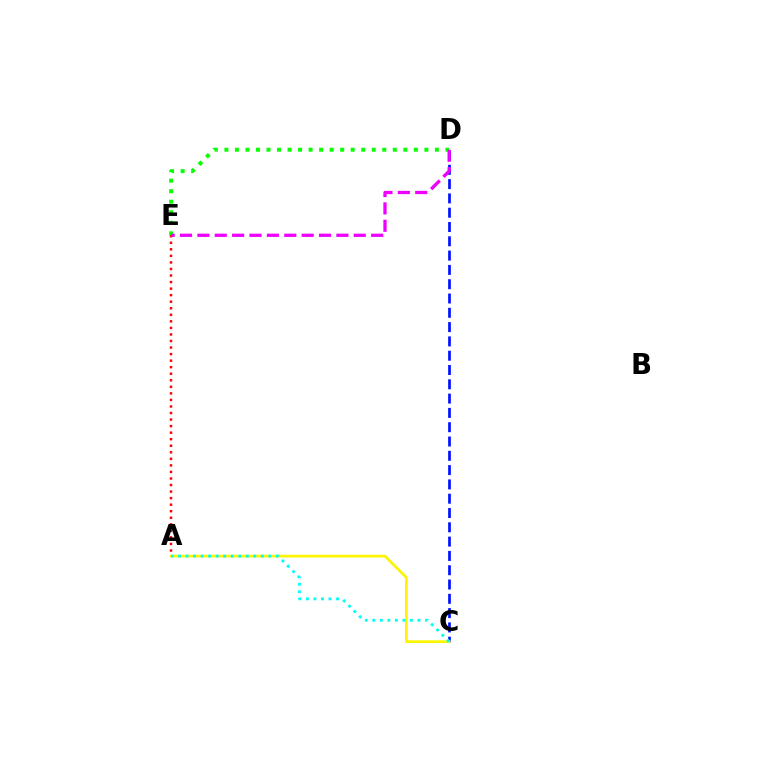{('A', 'E'): [{'color': '#ff0000', 'line_style': 'dotted', 'thickness': 1.78}], ('C', 'D'): [{'color': '#0010ff', 'line_style': 'dashed', 'thickness': 1.94}], ('D', 'E'): [{'color': '#08ff00', 'line_style': 'dotted', 'thickness': 2.86}, {'color': '#ee00ff', 'line_style': 'dashed', 'thickness': 2.36}], ('A', 'C'): [{'color': '#fcf500', 'line_style': 'solid', 'thickness': 1.93}, {'color': '#00fff6', 'line_style': 'dotted', 'thickness': 2.05}]}